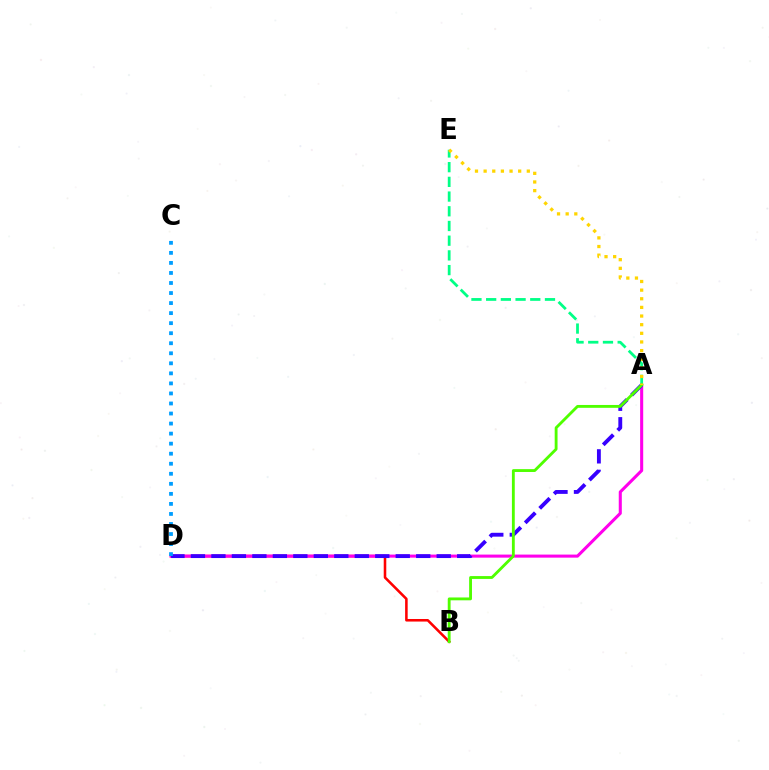{('B', 'D'): [{'color': '#ff0000', 'line_style': 'solid', 'thickness': 1.84}], ('A', 'D'): [{'color': '#ff00ed', 'line_style': 'solid', 'thickness': 2.21}, {'color': '#3700ff', 'line_style': 'dashed', 'thickness': 2.78}], ('A', 'E'): [{'color': '#00ff86', 'line_style': 'dashed', 'thickness': 2.0}, {'color': '#ffd500', 'line_style': 'dotted', 'thickness': 2.35}], ('A', 'B'): [{'color': '#4fff00', 'line_style': 'solid', 'thickness': 2.05}], ('C', 'D'): [{'color': '#009eff', 'line_style': 'dotted', 'thickness': 2.73}]}